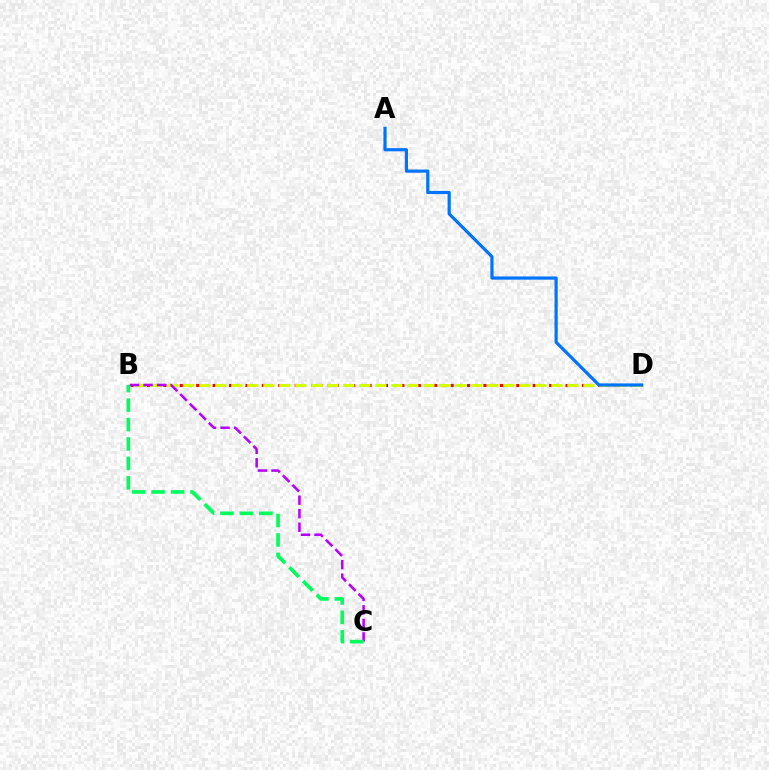{('B', 'D'): [{'color': '#ff0000', 'line_style': 'dotted', 'thickness': 2.23}, {'color': '#d1ff00', 'line_style': 'dashed', 'thickness': 2.17}], ('B', 'C'): [{'color': '#b900ff', 'line_style': 'dashed', 'thickness': 1.84}, {'color': '#00ff5c', 'line_style': 'dashed', 'thickness': 2.64}], ('A', 'D'): [{'color': '#0074ff', 'line_style': 'solid', 'thickness': 2.3}]}